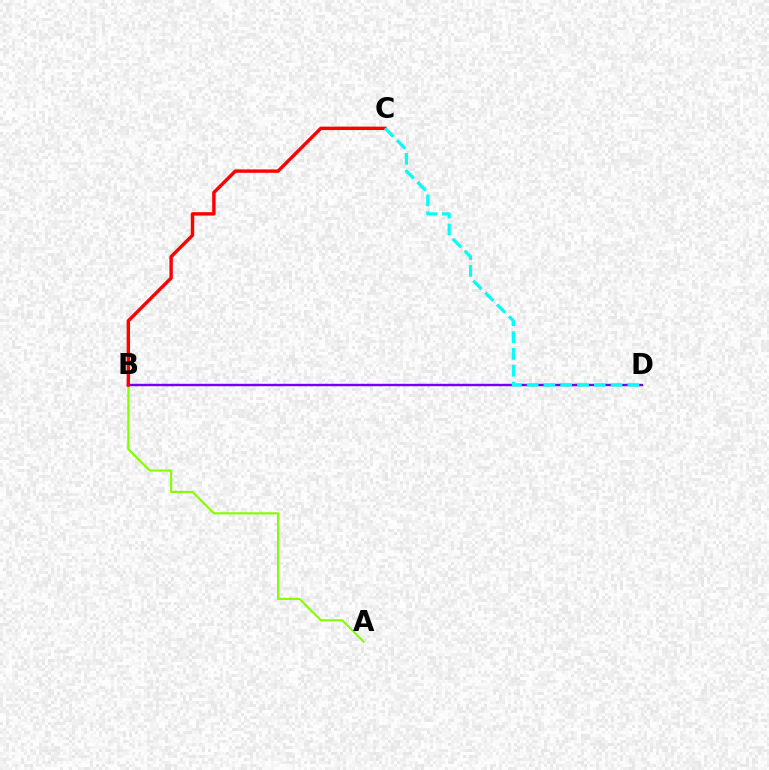{('A', 'B'): [{'color': '#84ff00', 'line_style': 'solid', 'thickness': 1.54}], ('B', 'D'): [{'color': '#7200ff', 'line_style': 'solid', 'thickness': 1.72}], ('B', 'C'): [{'color': '#ff0000', 'line_style': 'solid', 'thickness': 2.45}], ('C', 'D'): [{'color': '#00fff6', 'line_style': 'dashed', 'thickness': 2.28}]}